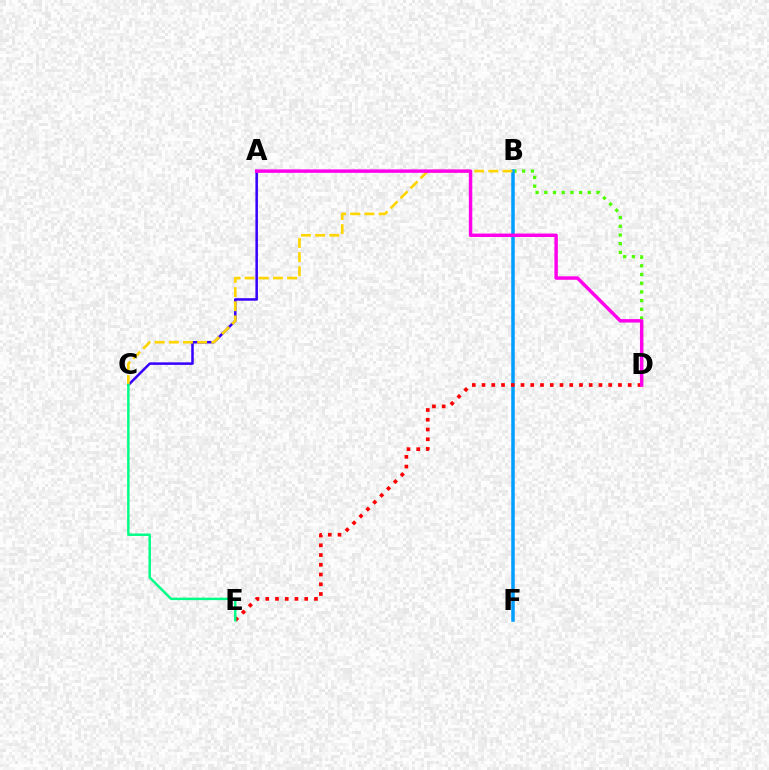{('A', 'C'): [{'color': '#3700ff', 'line_style': 'solid', 'thickness': 1.82}], ('B', 'D'): [{'color': '#4fff00', 'line_style': 'dotted', 'thickness': 2.36}], ('B', 'F'): [{'color': '#009eff', 'line_style': 'solid', 'thickness': 2.52}], ('B', 'C'): [{'color': '#ffd500', 'line_style': 'dashed', 'thickness': 1.92}], ('D', 'E'): [{'color': '#ff0000', 'line_style': 'dotted', 'thickness': 2.65}], ('A', 'D'): [{'color': '#ff00ed', 'line_style': 'solid', 'thickness': 2.48}], ('C', 'E'): [{'color': '#00ff86', 'line_style': 'solid', 'thickness': 1.77}]}